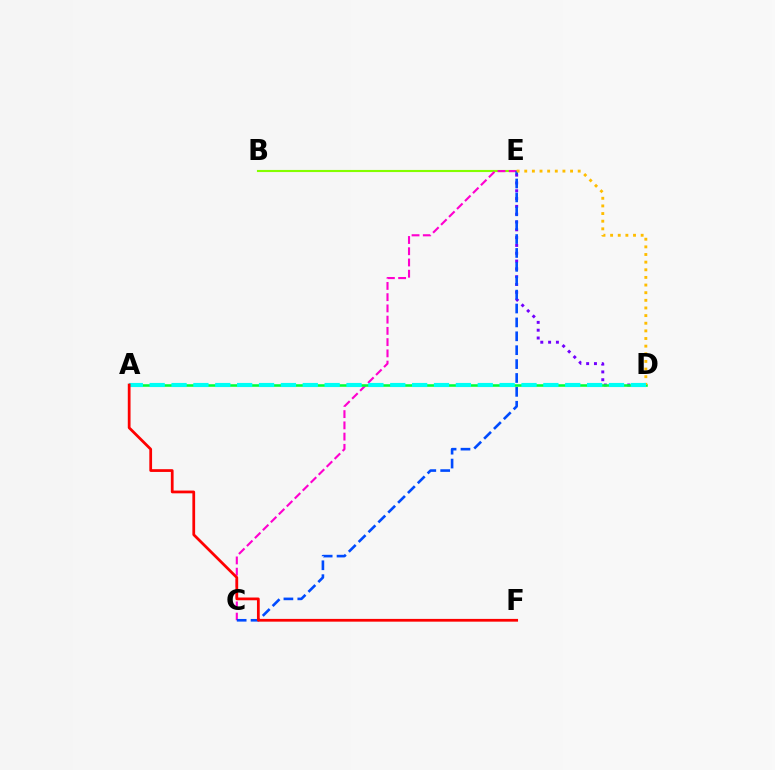{('B', 'E'): [{'color': '#84ff00', 'line_style': 'solid', 'thickness': 1.52}], ('D', 'E'): [{'color': '#7200ff', 'line_style': 'dotted', 'thickness': 2.12}, {'color': '#ffbd00', 'line_style': 'dotted', 'thickness': 2.07}], ('C', 'E'): [{'color': '#ff00cf', 'line_style': 'dashed', 'thickness': 1.53}, {'color': '#004bff', 'line_style': 'dashed', 'thickness': 1.89}], ('A', 'D'): [{'color': '#00ff39', 'line_style': 'solid', 'thickness': 1.85}, {'color': '#00fff6', 'line_style': 'dashed', 'thickness': 2.97}], ('A', 'F'): [{'color': '#ff0000', 'line_style': 'solid', 'thickness': 1.98}]}